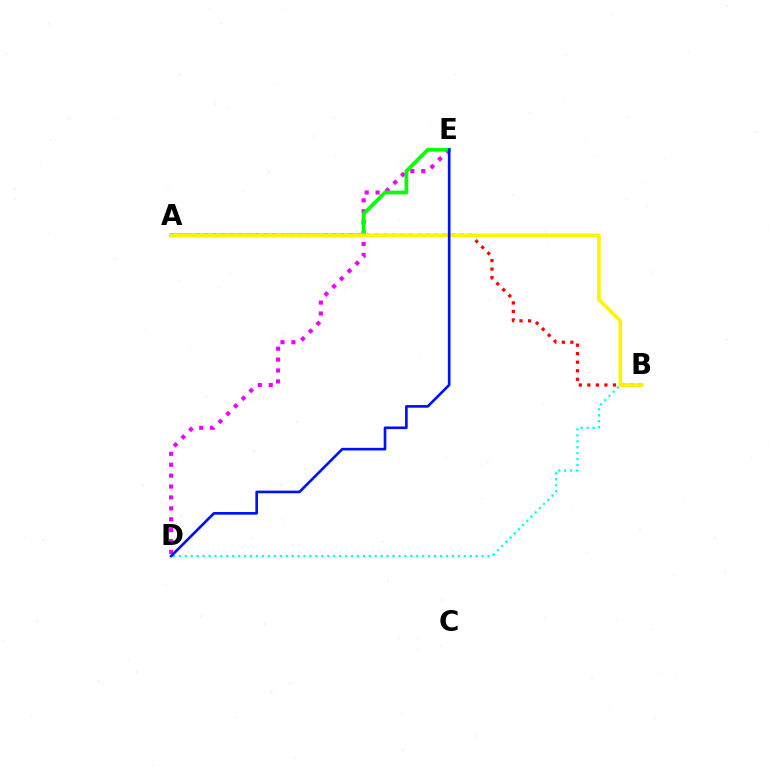{('D', 'E'): [{'color': '#ee00ff', 'line_style': 'dotted', 'thickness': 2.96}, {'color': '#0010ff', 'line_style': 'solid', 'thickness': 1.9}], ('B', 'D'): [{'color': '#00fff6', 'line_style': 'dotted', 'thickness': 1.61}], ('A', 'E'): [{'color': '#08ff00', 'line_style': 'solid', 'thickness': 2.7}], ('A', 'B'): [{'color': '#ff0000', 'line_style': 'dotted', 'thickness': 2.32}, {'color': '#fcf500', 'line_style': 'solid', 'thickness': 2.62}]}